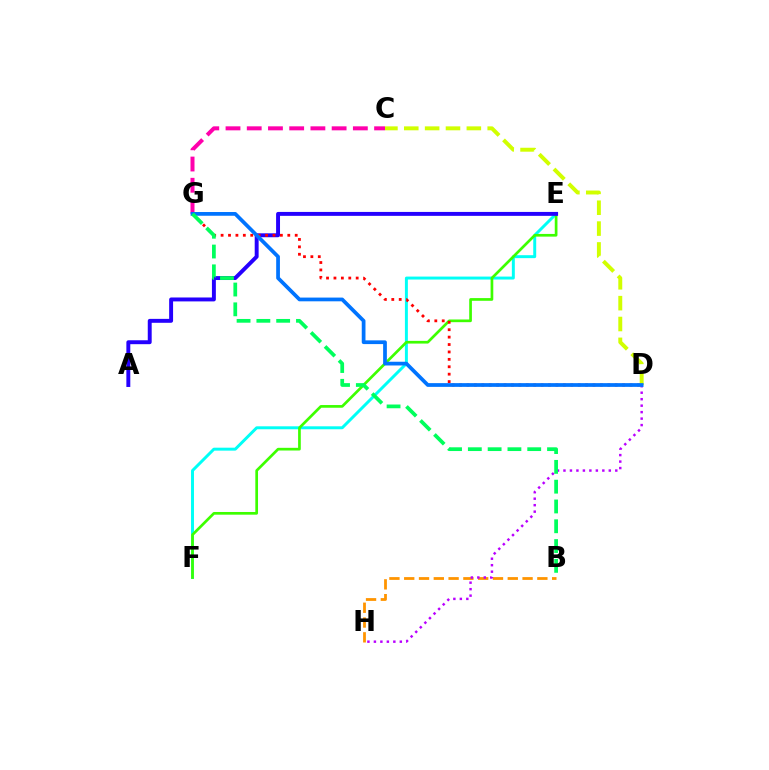{('B', 'H'): [{'color': '#ff9400', 'line_style': 'dashed', 'thickness': 2.01}], ('E', 'F'): [{'color': '#00fff6', 'line_style': 'solid', 'thickness': 2.13}, {'color': '#3dff00', 'line_style': 'solid', 'thickness': 1.94}], ('D', 'H'): [{'color': '#b900ff', 'line_style': 'dotted', 'thickness': 1.76}], ('A', 'E'): [{'color': '#2500ff', 'line_style': 'solid', 'thickness': 2.82}], ('C', 'D'): [{'color': '#d1ff00', 'line_style': 'dashed', 'thickness': 2.83}], ('C', 'G'): [{'color': '#ff00ac', 'line_style': 'dashed', 'thickness': 2.88}], ('D', 'G'): [{'color': '#ff0000', 'line_style': 'dotted', 'thickness': 2.01}, {'color': '#0074ff', 'line_style': 'solid', 'thickness': 2.69}], ('B', 'G'): [{'color': '#00ff5c', 'line_style': 'dashed', 'thickness': 2.69}]}